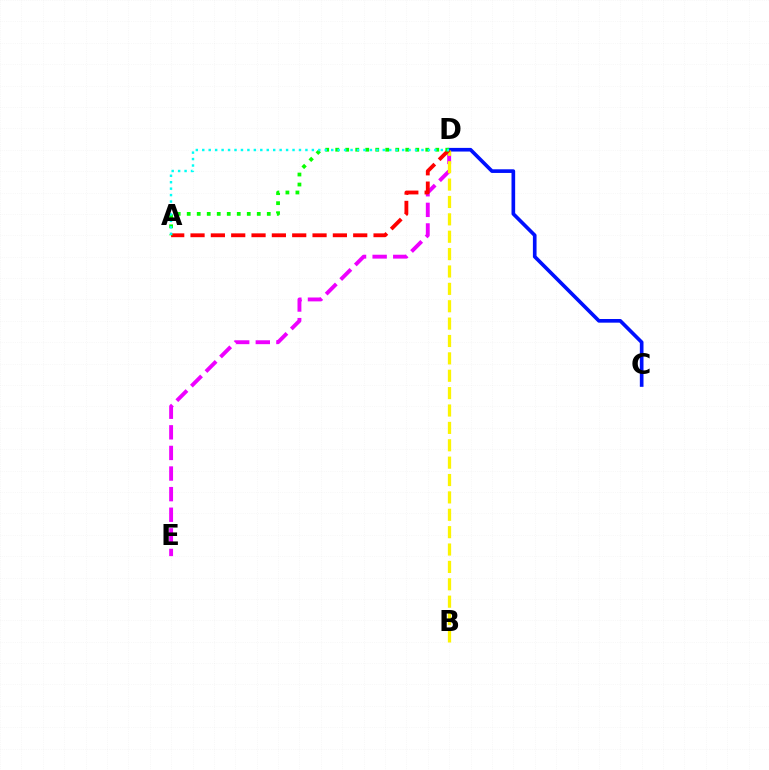{('D', 'E'): [{'color': '#ee00ff', 'line_style': 'dashed', 'thickness': 2.8}], ('C', 'D'): [{'color': '#0010ff', 'line_style': 'solid', 'thickness': 2.63}], ('B', 'D'): [{'color': '#fcf500', 'line_style': 'dashed', 'thickness': 2.36}], ('A', 'D'): [{'color': '#ff0000', 'line_style': 'dashed', 'thickness': 2.76}, {'color': '#08ff00', 'line_style': 'dotted', 'thickness': 2.72}, {'color': '#00fff6', 'line_style': 'dotted', 'thickness': 1.75}]}